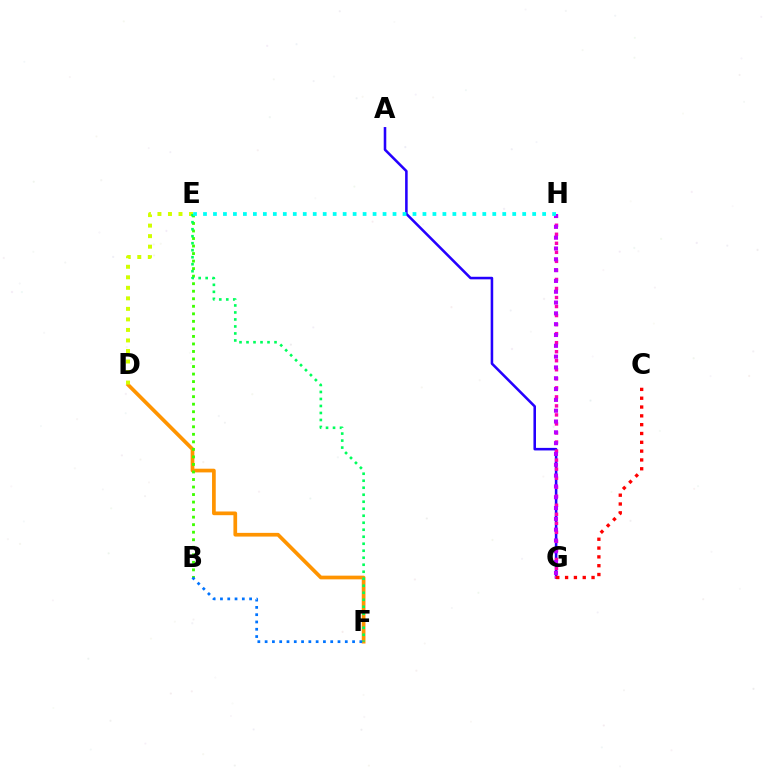{('A', 'G'): [{'color': '#2500ff', 'line_style': 'solid', 'thickness': 1.84}], ('G', 'H'): [{'color': '#ff00ac', 'line_style': 'dotted', 'thickness': 2.45}, {'color': '#b900ff', 'line_style': 'dotted', 'thickness': 2.94}], ('D', 'F'): [{'color': '#ff9400', 'line_style': 'solid', 'thickness': 2.66}], ('B', 'E'): [{'color': '#3dff00', 'line_style': 'dotted', 'thickness': 2.05}], ('D', 'E'): [{'color': '#d1ff00', 'line_style': 'dotted', 'thickness': 2.86}], ('E', 'F'): [{'color': '#00ff5c', 'line_style': 'dotted', 'thickness': 1.9}], ('B', 'F'): [{'color': '#0074ff', 'line_style': 'dotted', 'thickness': 1.98}], ('C', 'G'): [{'color': '#ff0000', 'line_style': 'dotted', 'thickness': 2.4}], ('E', 'H'): [{'color': '#00fff6', 'line_style': 'dotted', 'thickness': 2.71}]}